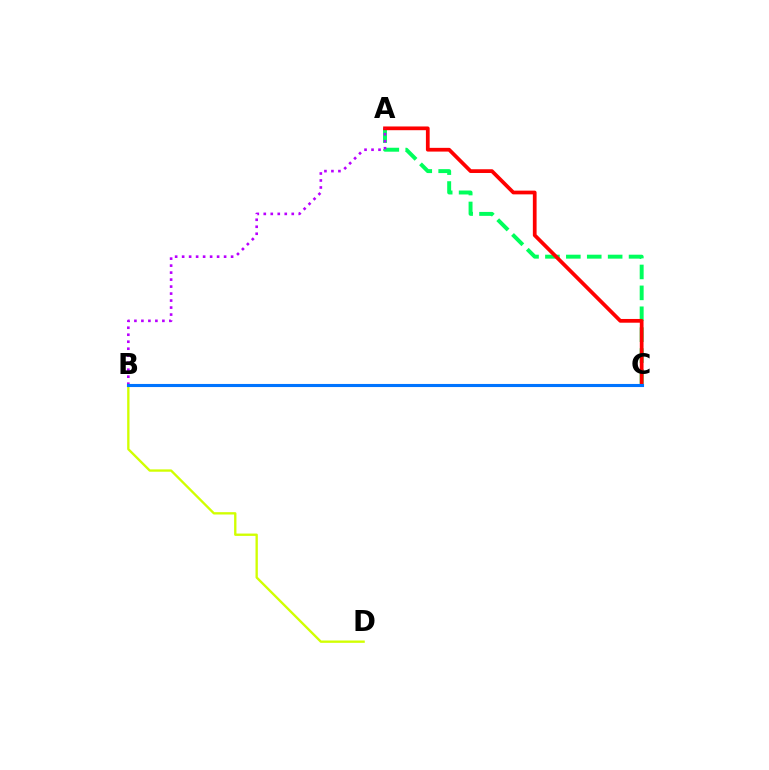{('B', 'D'): [{'color': '#d1ff00', 'line_style': 'solid', 'thickness': 1.69}], ('A', 'C'): [{'color': '#00ff5c', 'line_style': 'dashed', 'thickness': 2.84}, {'color': '#ff0000', 'line_style': 'solid', 'thickness': 2.69}], ('A', 'B'): [{'color': '#b900ff', 'line_style': 'dotted', 'thickness': 1.9}], ('B', 'C'): [{'color': '#0074ff', 'line_style': 'solid', 'thickness': 2.23}]}